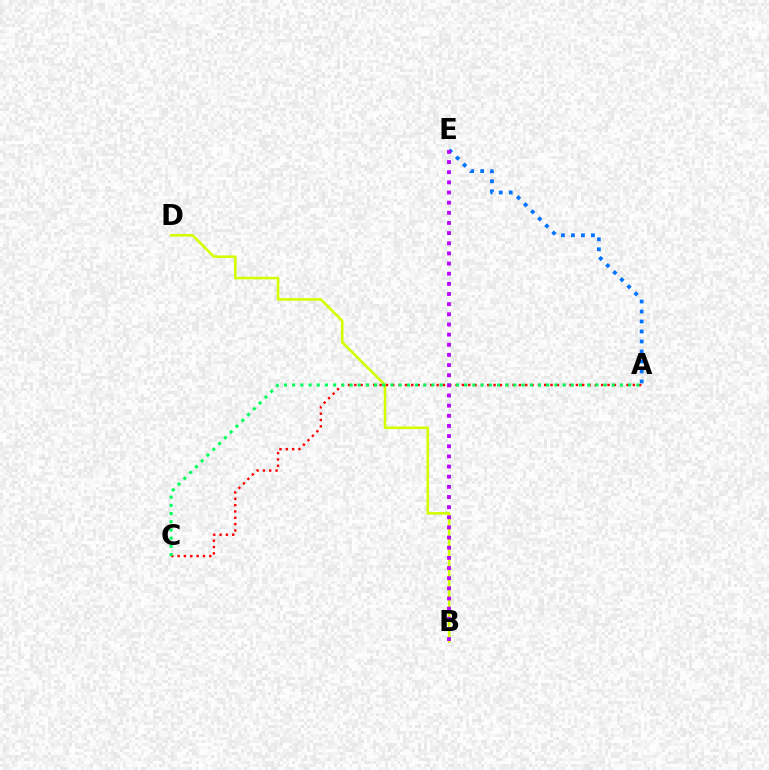{('B', 'D'): [{'color': '#d1ff00', 'line_style': 'solid', 'thickness': 1.85}], ('A', 'C'): [{'color': '#ff0000', 'line_style': 'dotted', 'thickness': 1.72}, {'color': '#00ff5c', 'line_style': 'dotted', 'thickness': 2.23}], ('A', 'E'): [{'color': '#0074ff', 'line_style': 'dotted', 'thickness': 2.71}], ('B', 'E'): [{'color': '#b900ff', 'line_style': 'dotted', 'thickness': 2.76}]}